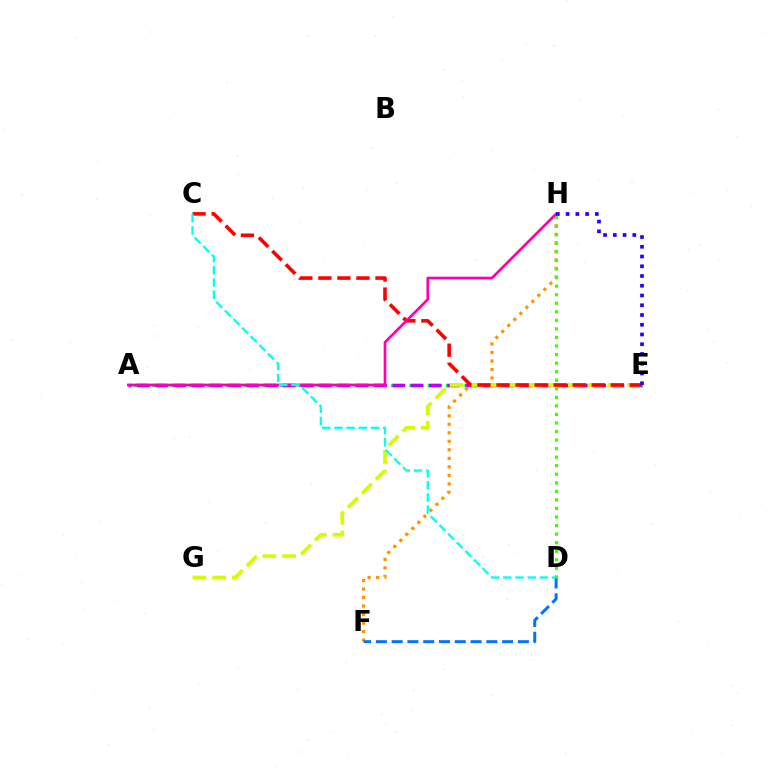{('A', 'E'): [{'color': '#00ff5c', 'line_style': 'dashed', 'thickness': 2.5}, {'color': '#b900ff', 'line_style': 'dashed', 'thickness': 2.48}], ('F', 'H'): [{'color': '#ff9400', 'line_style': 'dotted', 'thickness': 2.31}], ('E', 'G'): [{'color': '#d1ff00', 'line_style': 'dashed', 'thickness': 2.68}], ('C', 'E'): [{'color': '#ff0000', 'line_style': 'dashed', 'thickness': 2.59}], ('D', 'F'): [{'color': '#0074ff', 'line_style': 'dashed', 'thickness': 2.14}], ('A', 'H'): [{'color': '#ff00ac', 'line_style': 'solid', 'thickness': 1.93}], ('C', 'D'): [{'color': '#00fff6', 'line_style': 'dashed', 'thickness': 1.66}], ('D', 'H'): [{'color': '#3dff00', 'line_style': 'dotted', 'thickness': 2.32}], ('E', 'H'): [{'color': '#2500ff', 'line_style': 'dotted', 'thickness': 2.65}]}